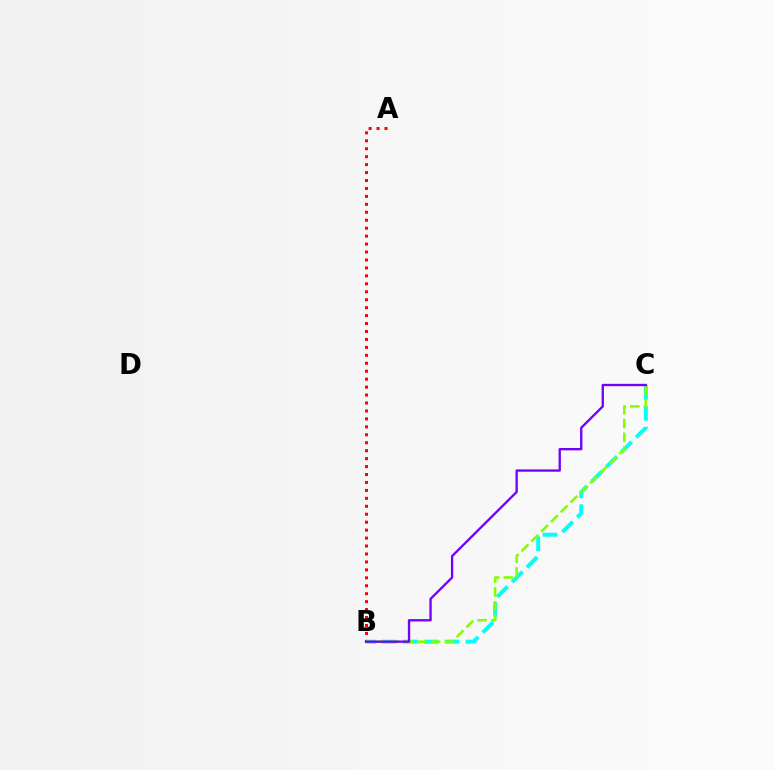{('A', 'B'): [{'color': '#ff0000', 'line_style': 'dotted', 'thickness': 2.16}], ('B', 'C'): [{'color': '#00fff6', 'line_style': 'dashed', 'thickness': 2.84}, {'color': '#84ff00', 'line_style': 'dashed', 'thickness': 1.88}, {'color': '#7200ff', 'line_style': 'solid', 'thickness': 1.68}]}